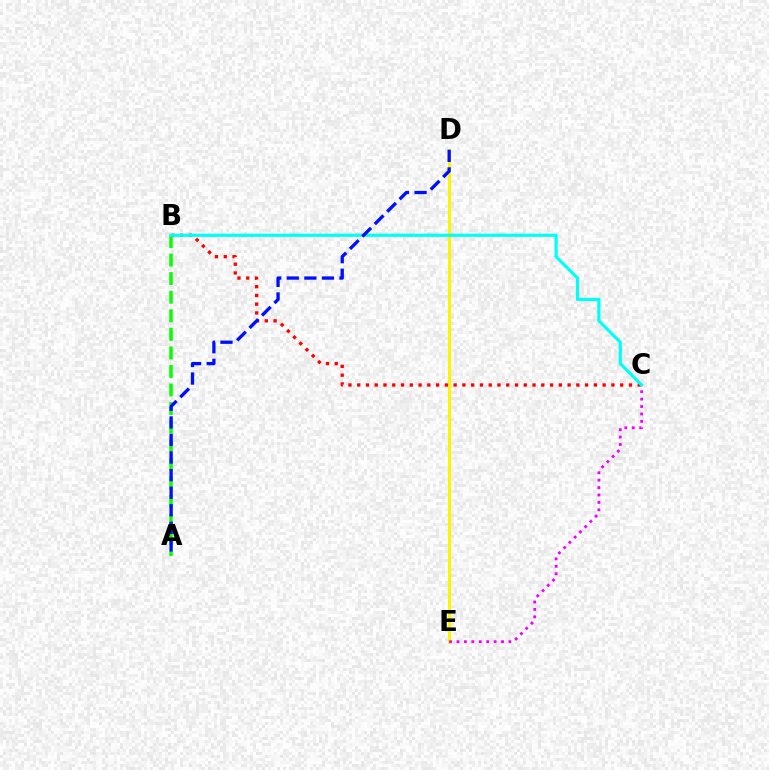{('A', 'B'): [{'color': '#08ff00', 'line_style': 'dashed', 'thickness': 2.52}], ('D', 'E'): [{'color': '#fcf500', 'line_style': 'solid', 'thickness': 2.2}], ('B', 'C'): [{'color': '#ff0000', 'line_style': 'dotted', 'thickness': 2.38}, {'color': '#00fff6', 'line_style': 'solid', 'thickness': 2.29}], ('C', 'E'): [{'color': '#ee00ff', 'line_style': 'dotted', 'thickness': 2.02}], ('A', 'D'): [{'color': '#0010ff', 'line_style': 'dashed', 'thickness': 2.39}]}